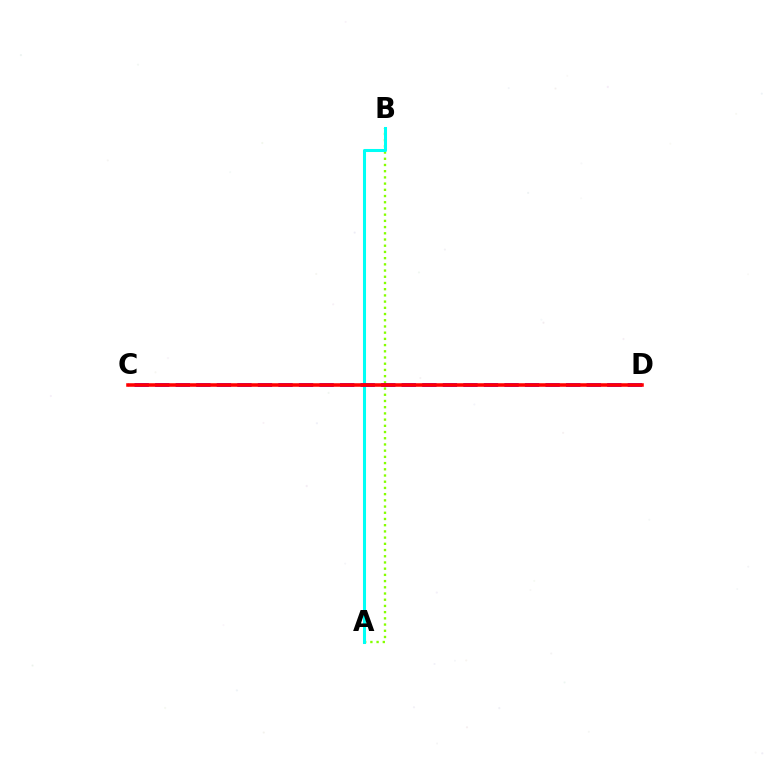{('A', 'B'): [{'color': '#84ff00', 'line_style': 'dotted', 'thickness': 1.69}, {'color': '#00fff6', 'line_style': 'solid', 'thickness': 2.19}], ('C', 'D'): [{'color': '#7200ff', 'line_style': 'dashed', 'thickness': 2.79}, {'color': '#ff0000', 'line_style': 'solid', 'thickness': 2.55}]}